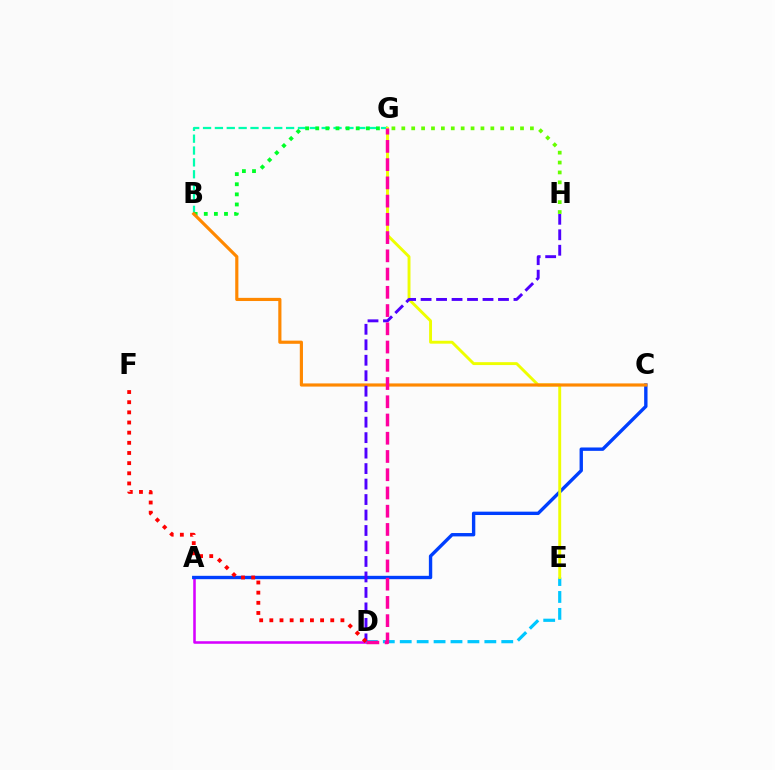{('B', 'G'): [{'color': '#00ffaf', 'line_style': 'dashed', 'thickness': 1.61}, {'color': '#00ff27', 'line_style': 'dotted', 'thickness': 2.75}], ('A', 'D'): [{'color': '#d600ff', 'line_style': 'solid', 'thickness': 1.84}], ('D', 'E'): [{'color': '#00c7ff', 'line_style': 'dashed', 'thickness': 2.3}], ('A', 'C'): [{'color': '#003fff', 'line_style': 'solid', 'thickness': 2.43}], ('E', 'G'): [{'color': '#eeff00', 'line_style': 'solid', 'thickness': 2.09}], ('B', 'C'): [{'color': '#ff8800', 'line_style': 'solid', 'thickness': 2.28}], ('D', 'H'): [{'color': '#4f00ff', 'line_style': 'dashed', 'thickness': 2.1}], ('D', 'F'): [{'color': '#ff0000', 'line_style': 'dotted', 'thickness': 2.76}], ('G', 'H'): [{'color': '#66ff00', 'line_style': 'dotted', 'thickness': 2.69}], ('D', 'G'): [{'color': '#ff00a0', 'line_style': 'dashed', 'thickness': 2.48}]}